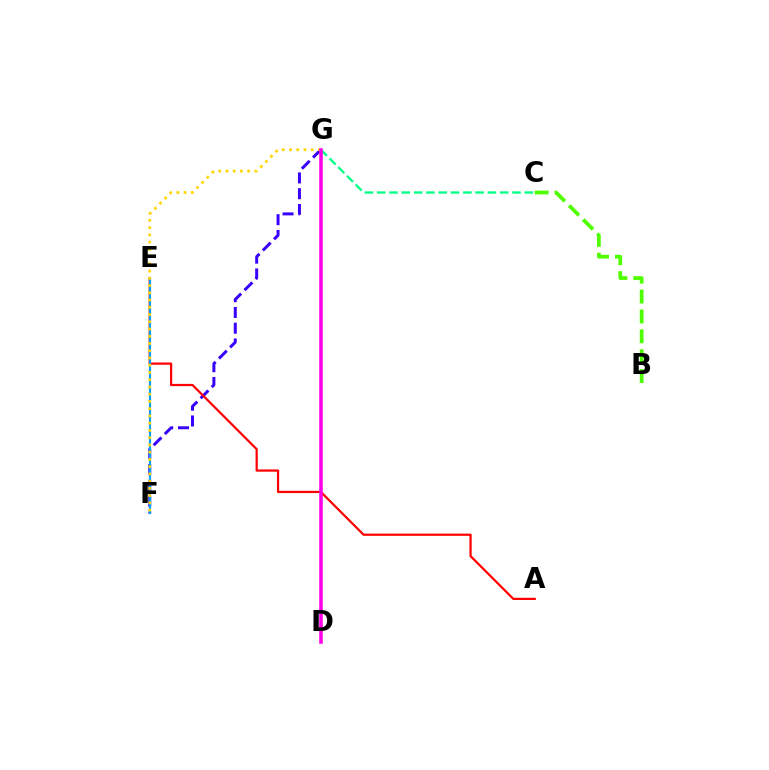{('F', 'G'): [{'color': '#3700ff', 'line_style': 'dashed', 'thickness': 2.14}, {'color': '#ffd500', 'line_style': 'dotted', 'thickness': 1.97}], ('A', 'E'): [{'color': '#ff0000', 'line_style': 'solid', 'thickness': 1.6}], ('C', 'G'): [{'color': '#00ff86', 'line_style': 'dashed', 'thickness': 1.67}], ('E', 'F'): [{'color': '#009eff', 'line_style': 'solid', 'thickness': 1.55}], ('B', 'C'): [{'color': '#4fff00', 'line_style': 'dashed', 'thickness': 2.7}], ('D', 'G'): [{'color': '#ff00ed', 'line_style': 'solid', 'thickness': 2.57}]}